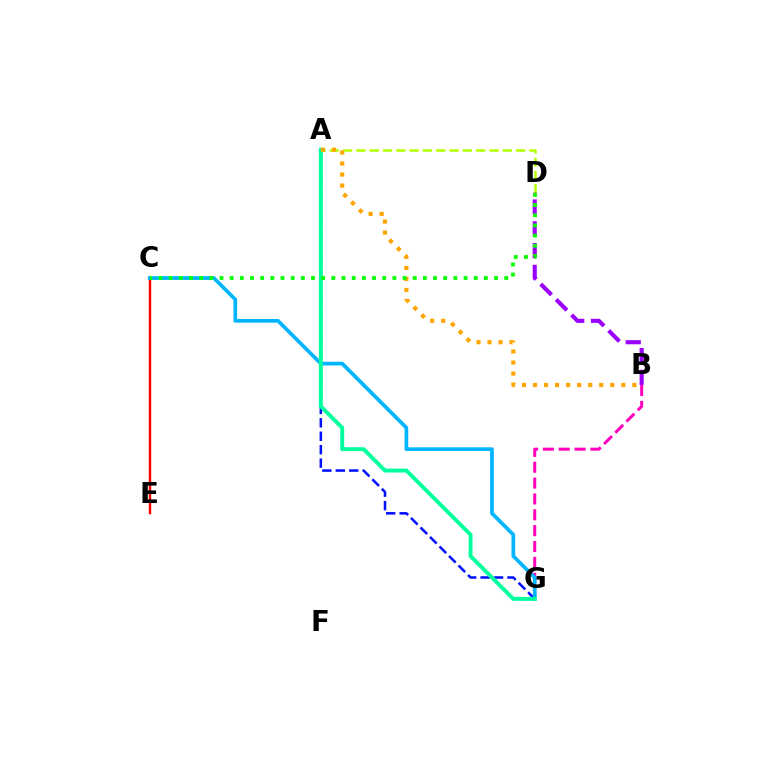{('A', 'D'): [{'color': '#b3ff00', 'line_style': 'dashed', 'thickness': 1.81}], ('C', 'E'): [{'color': '#ff0000', 'line_style': 'solid', 'thickness': 1.75}], ('A', 'G'): [{'color': '#0010ff', 'line_style': 'dashed', 'thickness': 1.83}, {'color': '#00ff9d', 'line_style': 'solid', 'thickness': 2.83}], ('B', 'G'): [{'color': '#ff00bd', 'line_style': 'dashed', 'thickness': 2.15}], ('C', 'G'): [{'color': '#00b5ff', 'line_style': 'solid', 'thickness': 2.66}], ('B', 'D'): [{'color': '#9b00ff', 'line_style': 'dashed', 'thickness': 2.96}], ('A', 'B'): [{'color': '#ffa500', 'line_style': 'dotted', 'thickness': 3.0}], ('C', 'D'): [{'color': '#08ff00', 'line_style': 'dotted', 'thickness': 2.76}]}